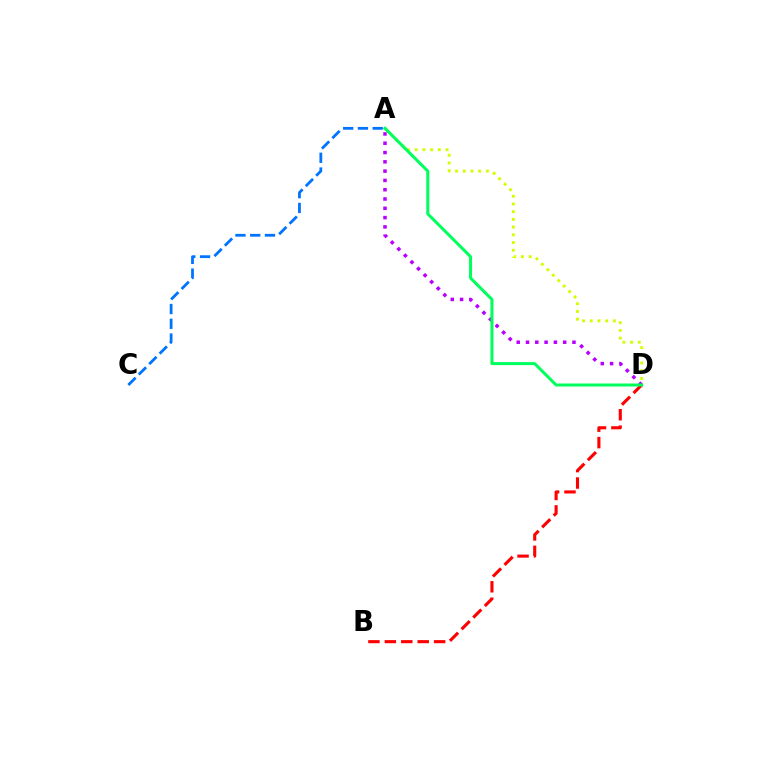{('A', 'D'): [{'color': '#b900ff', 'line_style': 'dotted', 'thickness': 2.53}, {'color': '#d1ff00', 'line_style': 'dotted', 'thickness': 2.1}, {'color': '#00ff5c', 'line_style': 'solid', 'thickness': 2.17}], ('B', 'D'): [{'color': '#ff0000', 'line_style': 'dashed', 'thickness': 2.23}], ('A', 'C'): [{'color': '#0074ff', 'line_style': 'dashed', 'thickness': 2.0}]}